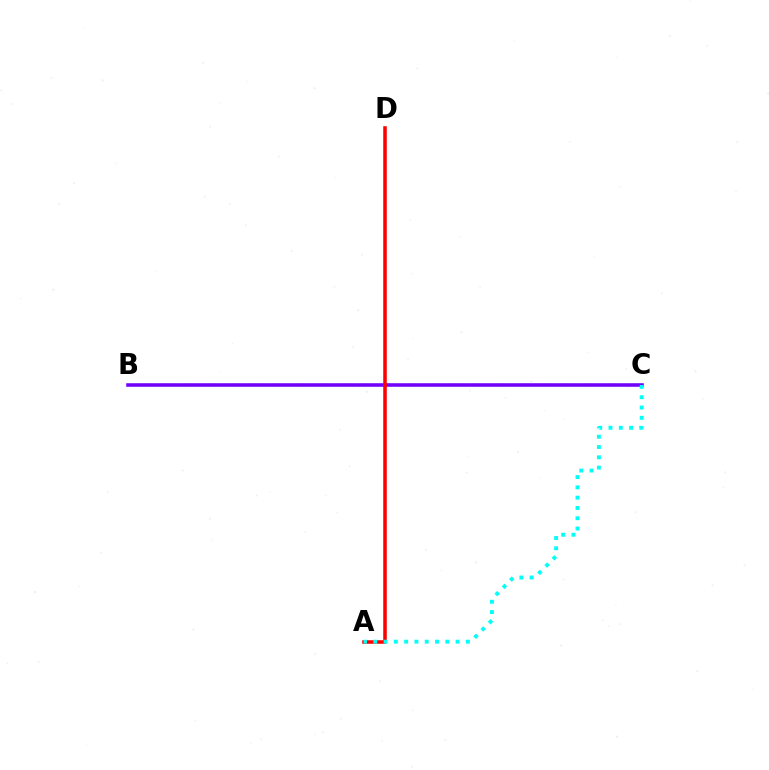{('B', 'C'): [{'color': '#84ff00', 'line_style': 'dashed', 'thickness': 1.7}, {'color': '#7200ff', 'line_style': 'solid', 'thickness': 2.55}], ('A', 'D'): [{'color': '#ff0000', 'line_style': 'solid', 'thickness': 2.55}], ('A', 'C'): [{'color': '#00fff6', 'line_style': 'dotted', 'thickness': 2.8}]}